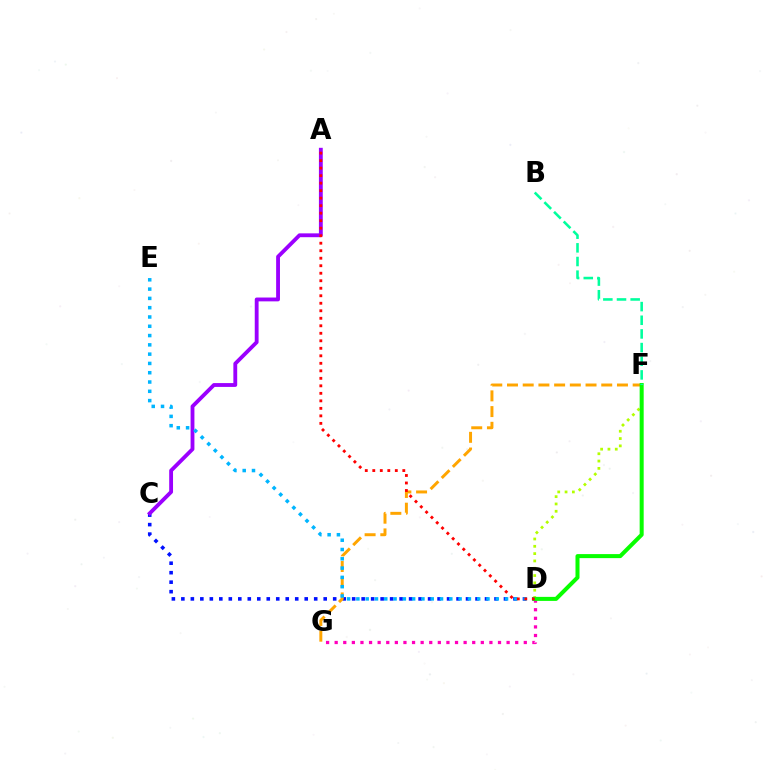{('C', 'D'): [{'color': '#0010ff', 'line_style': 'dotted', 'thickness': 2.58}], ('D', 'G'): [{'color': '#ff00bd', 'line_style': 'dotted', 'thickness': 2.34}], ('A', 'C'): [{'color': '#9b00ff', 'line_style': 'solid', 'thickness': 2.76}], ('F', 'G'): [{'color': '#ffa500', 'line_style': 'dashed', 'thickness': 2.13}], ('D', 'E'): [{'color': '#00b5ff', 'line_style': 'dotted', 'thickness': 2.52}], ('D', 'F'): [{'color': '#b3ff00', 'line_style': 'dotted', 'thickness': 1.99}, {'color': '#08ff00', 'line_style': 'solid', 'thickness': 2.9}], ('B', 'F'): [{'color': '#00ff9d', 'line_style': 'dashed', 'thickness': 1.86}], ('A', 'D'): [{'color': '#ff0000', 'line_style': 'dotted', 'thickness': 2.04}]}